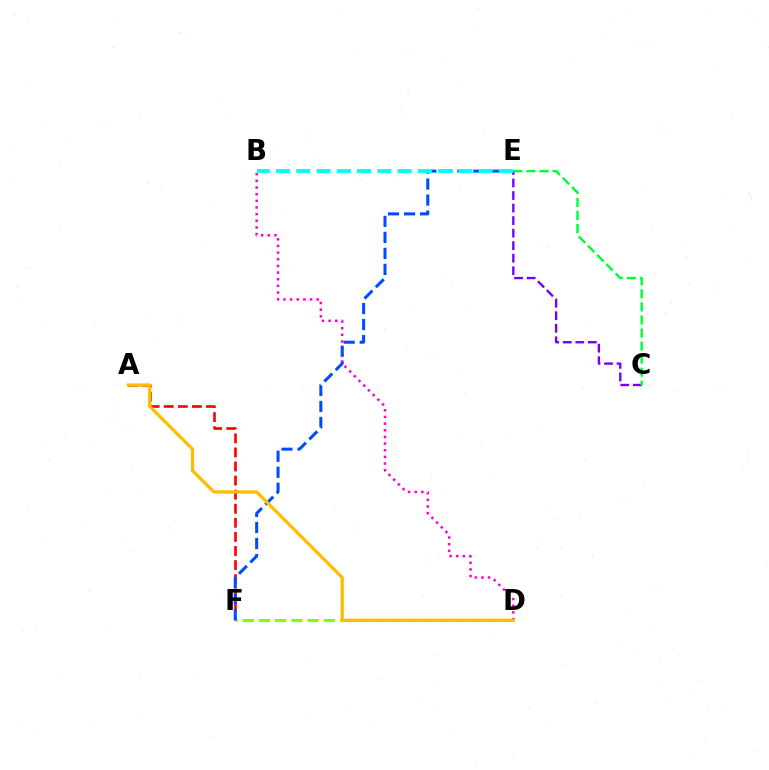{('B', 'D'): [{'color': '#ff00cf', 'line_style': 'dotted', 'thickness': 1.81}], ('C', 'E'): [{'color': '#7200ff', 'line_style': 'dashed', 'thickness': 1.7}, {'color': '#00ff39', 'line_style': 'dashed', 'thickness': 1.77}], ('A', 'F'): [{'color': '#ff0000', 'line_style': 'dashed', 'thickness': 1.91}], ('D', 'F'): [{'color': '#84ff00', 'line_style': 'dashed', 'thickness': 2.2}], ('E', 'F'): [{'color': '#004bff', 'line_style': 'dashed', 'thickness': 2.18}], ('A', 'D'): [{'color': '#ffbd00', 'line_style': 'solid', 'thickness': 2.34}], ('B', 'E'): [{'color': '#00fff6', 'line_style': 'dashed', 'thickness': 2.75}]}